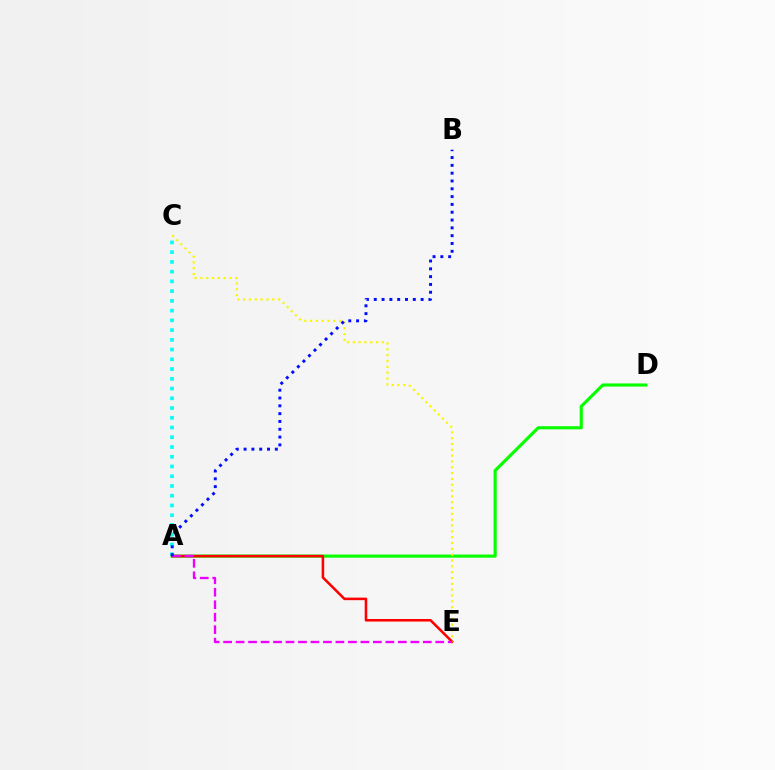{('A', 'C'): [{'color': '#00fff6', 'line_style': 'dotted', 'thickness': 2.65}], ('A', 'D'): [{'color': '#08ff00', 'line_style': 'solid', 'thickness': 2.26}], ('A', 'E'): [{'color': '#ff0000', 'line_style': 'solid', 'thickness': 1.83}, {'color': '#ee00ff', 'line_style': 'dashed', 'thickness': 1.7}], ('C', 'E'): [{'color': '#fcf500', 'line_style': 'dotted', 'thickness': 1.58}], ('A', 'B'): [{'color': '#0010ff', 'line_style': 'dotted', 'thickness': 2.12}]}